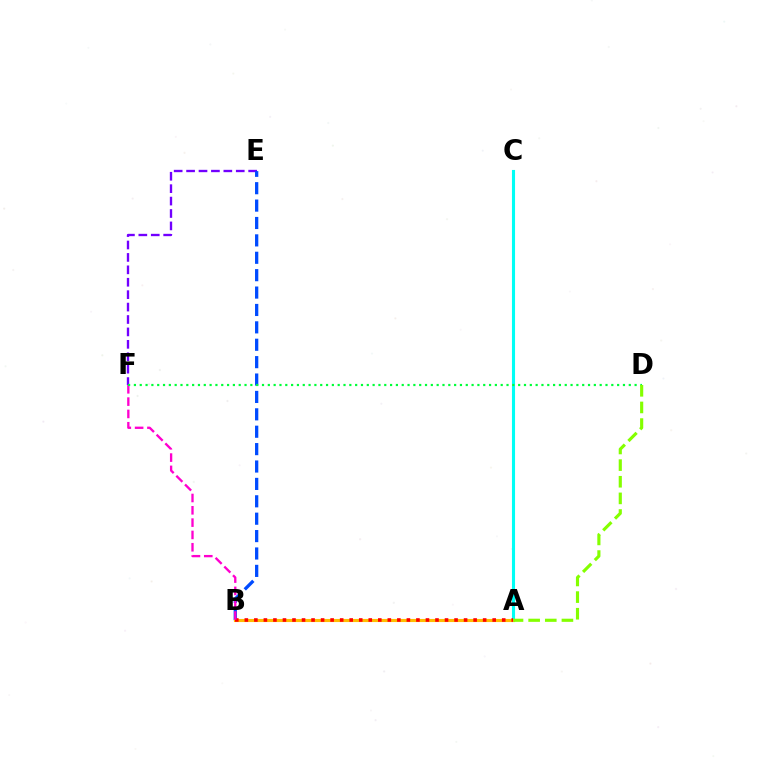{('E', 'F'): [{'color': '#7200ff', 'line_style': 'dashed', 'thickness': 1.69}], ('B', 'E'): [{'color': '#004bff', 'line_style': 'dashed', 'thickness': 2.36}], ('A', 'C'): [{'color': '#00fff6', 'line_style': 'solid', 'thickness': 2.23}], ('A', 'B'): [{'color': '#ffbd00', 'line_style': 'solid', 'thickness': 2.24}, {'color': '#ff0000', 'line_style': 'dotted', 'thickness': 2.59}], ('B', 'F'): [{'color': '#ff00cf', 'line_style': 'dashed', 'thickness': 1.67}], ('D', 'F'): [{'color': '#00ff39', 'line_style': 'dotted', 'thickness': 1.58}], ('A', 'D'): [{'color': '#84ff00', 'line_style': 'dashed', 'thickness': 2.26}]}